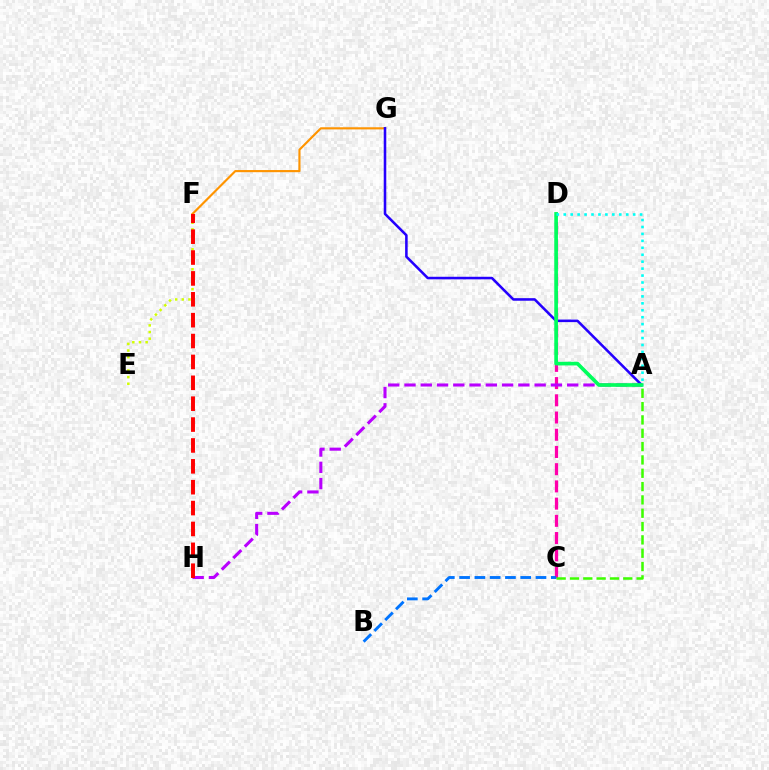{('F', 'G'): [{'color': '#ff9400', 'line_style': 'solid', 'thickness': 1.54}], ('C', 'D'): [{'color': '#ff00ac', 'line_style': 'dashed', 'thickness': 2.34}], ('A', 'H'): [{'color': '#b900ff', 'line_style': 'dashed', 'thickness': 2.21}], ('A', 'C'): [{'color': '#3dff00', 'line_style': 'dashed', 'thickness': 1.81}], ('E', 'F'): [{'color': '#d1ff00', 'line_style': 'dotted', 'thickness': 1.81}], ('A', 'G'): [{'color': '#2500ff', 'line_style': 'solid', 'thickness': 1.84}], ('A', 'D'): [{'color': '#00ff5c', 'line_style': 'solid', 'thickness': 2.64}, {'color': '#00fff6', 'line_style': 'dotted', 'thickness': 1.89}], ('F', 'H'): [{'color': '#ff0000', 'line_style': 'dashed', 'thickness': 2.84}], ('B', 'C'): [{'color': '#0074ff', 'line_style': 'dashed', 'thickness': 2.08}]}